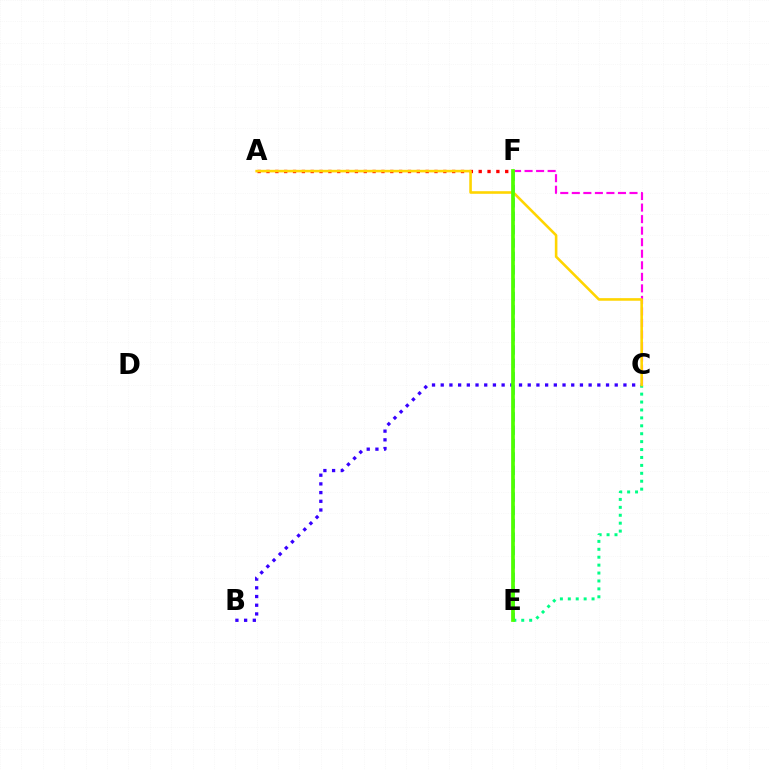{('E', 'F'): [{'color': '#009eff', 'line_style': 'dashed', 'thickness': 1.82}, {'color': '#4fff00', 'line_style': 'solid', 'thickness': 2.69}], ('A', 'F'): [{'color': '#ff0000', 'line_style': 'dotted', 'thickness': 2.4}], ('C', 'F'): [{'color': '#ff00ed', 'line_style': 'dashed', 'thickness': 1.57}], ('B', 'C'): [{'color': '#3700ff', 'line_style': 'dotted', 'thickness': 2.36}], ('C', 'E'): [{'color': '#00ff86', 'line_style': 'dotted', 'thickness': 2.15}], ('A', 'C'): [{'color': '#ffd500', 'line_style': 'solid', 'thickness': 1.86}]}